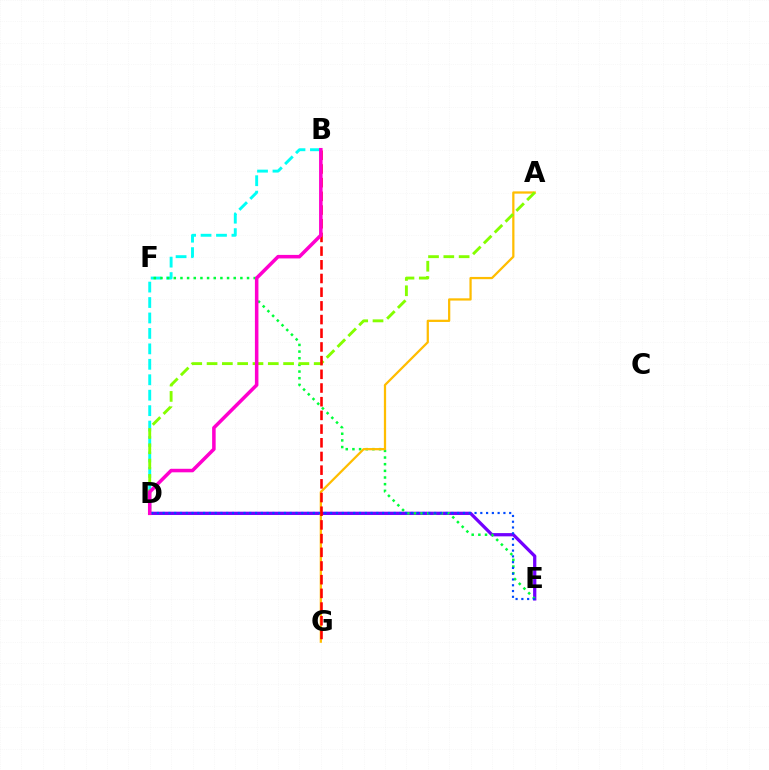{('B', 'D'): [{'color': '#00fff6', 'line_style': 'dashed', 'thickness': 2.1}, {'color': '#ff00cf', 'line_style': 'solid', 'thickness': 2.54}], ('D', 'E'): [{'color': '#7200ff', 'line_style': 'solid', 'thickness': 2.35}, {'color': '#004bff', 'line_style': 'dotted', 'thickness': 1.57}], ('E', 'F'): [{'color': '#00ff39', 'line_style': 'dotted', 'thickness': 1.81}], ('A', 'G'): [{'color': '#ffbd00', 'line_style': 'solid', 'thickness': 1.62}], ('A', 'D'): [{'color': '#84ff00', 'line_style': 'dashed', 'thickness': 2.08}], ('B', 'G'): [{'color': '#ff0000', 'line_style': 'dashed', 'thickness': 1.86}]}